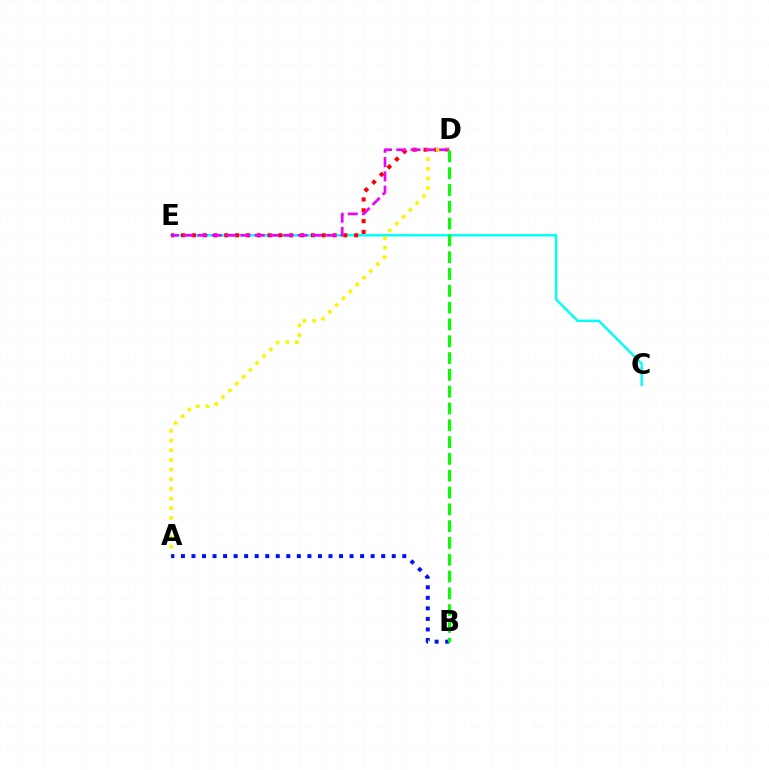{('C', 'E'): [{'color': '#00fff6', 'line_style': 'solid', 'thickness': 1.76}], ('D', 'E'): [{'color': '#ff0000', 'line_style': 'dotted', 'thickness': 2.94}, {'color': '#ee00ff', 'line_style': 'dashed', 'thickness': 1.94}], ('A', 'D'): [{'color': '#fcf500', 'line_style': 'dotted', 'thickness': 2.63}], ('A', 'B'): [{'color': '#0010ff', 'line_style': 'dotted', 'thickness': 2.86}], ('B', 'D'): [{'color': '#08ff00', 'line_style': 'dashed', 'thickness': 2.28}]}